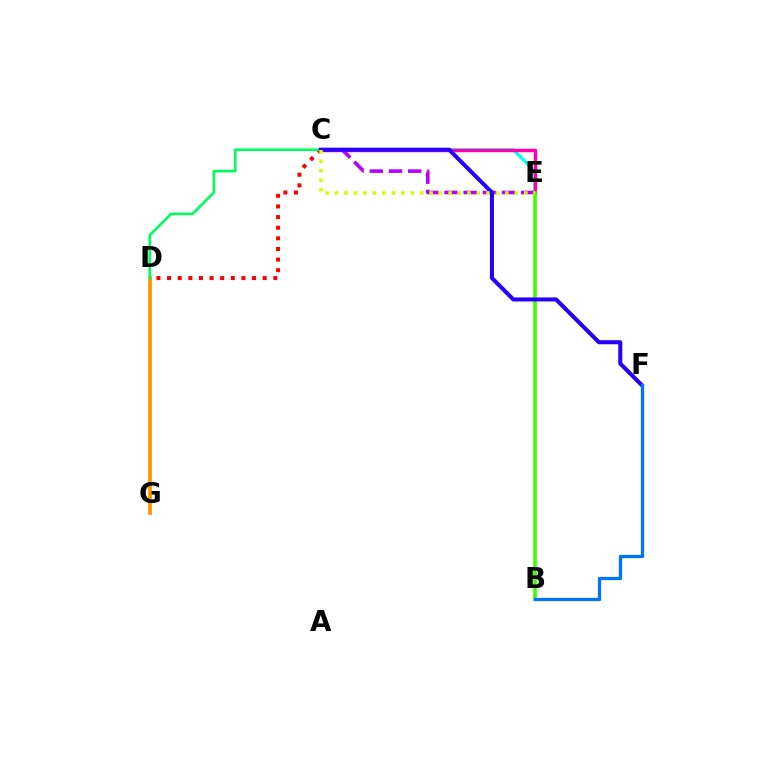{('C', 'D'): [{'color': '#ff0000', 'line_style': 'dotted', 'thickness': 2.89}, {'color': '#00ff5c', 'line_style': 'solid', 'thickness': 1.91}], ('C', 'E'): [{'color': '#00fff6', 'line_style': 'solid', 'thickness': 2.23}, {'color': '#ff00ac', 'line_style': 'solid', 'thickness': 2.48}, {'color': '#b900ff', 'line_style': 'dashed', 'thickness': 2.61}, {'color': '#d1ff00', 'line_style': 'dotted', 'thickness': 2.57}], ('B', 'E'): [{'color': '#3dff00', 'line_style': 'solid', 'thickness': 2.63}], ('D', 'G'): [{'color': '#ff9400', 'line_style': 'solid', 'thickness': 2.69}], ('C', 'F'): [{'color': '#2500ff', 'line_style': 'solid', 'thickness': 2.91}], ('B', 'F'): [{'color': '#0074ff', 'line_style': 'solid', 'thickness': 2.36}]}